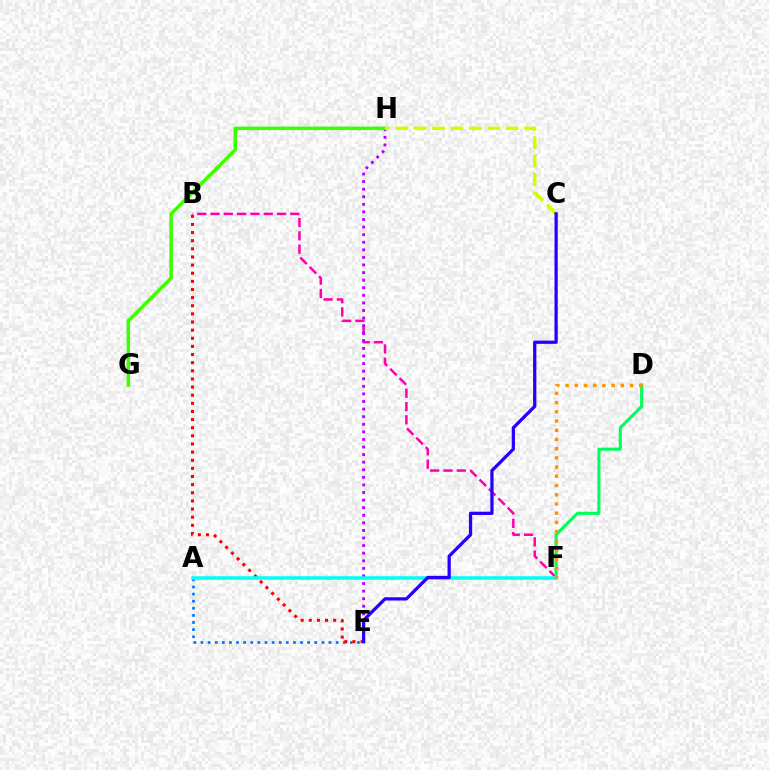{('B', 'F'): [{'color': '#ff00ac', 'line_style': 'dashed', 'thickness': 1.81}], ('A', 'E'): [{'color': '#0074ff', 'line_style': 'dotted', 'thickness': 1.93}], ('B', 'E'): [{'color': '#ff0000', 'line_style': 'dotted', 'thickness': 2.21}], ('E', 'H'): [{'color': '#b900ff', 'line_style': 'dotted', 'thickness': 2.06}], ('G', 'H'): [{'color': '#3dff00', 'line_style': 'solid', 'thickness': 2.53}], ('C', 'H'): [{'color': '#d1ff00', 'line_style': 'dashed', 'thickness': 2.5}], ('D', 'F'): [{'color': '#00ff5c', 'line_style': 'solid', 'thickness': 2.22}, {'color': '#ff9400', 'line_style': 'dotted', 'thickness': 2.5}], ('A', 'F'): [{'color': '#00fff6', 'line_style': 'solid', 'thickness': 2.53}], ('C', 'E'): [{'color': '#2500ff', 'line_style': 'solid', 'thickness': 2.34}]}